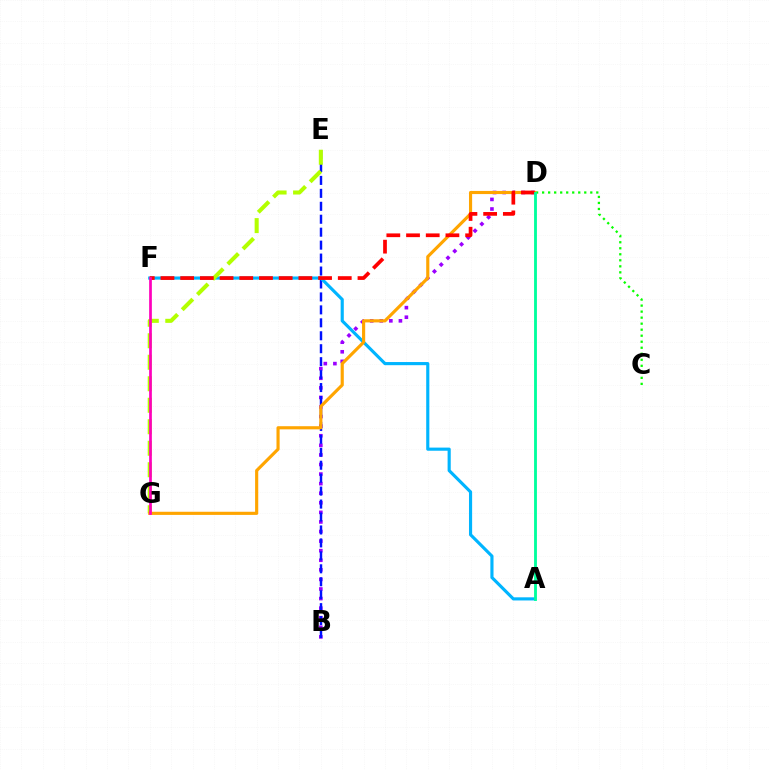{('C', 'D'): [{'color': '#08ff00', 'line_style': 'dotted', 'thickness': 1.64}], ('B', 'D'): [{'color': '#9b00ff', 'line_style': 'dotted', 'thickness': 2.6}], ('B', 'E'): [{'color': '#0010ff', 'line_style': 'dashed', 'thickness': 1.76}], ('A', 'F'): [{'color': '#00b5ff', 'line_style': 'solid', 'thickness': 2.26}], ('E', 'G'): [{'color': '#b3ff00', 'line_style': 'dashed', 'thickness': 2.92}], ('D', 'G'): [{'color': '#ffa500', 'line_style': 'solid', 'thickness': 2.26}], ('D', 'F'): [{'color': '#ff0000', 'line_style': 'dashed', 'thickness': 2.68}], ('F', 'G'): [{'color': '#ff00bd', 'line_style': 'solid', 'thickness': 1.95}], ('A', 'D'): [{'color': '#00ff9d', 'line_style': 'solid', 'thickness': 2.05}]}